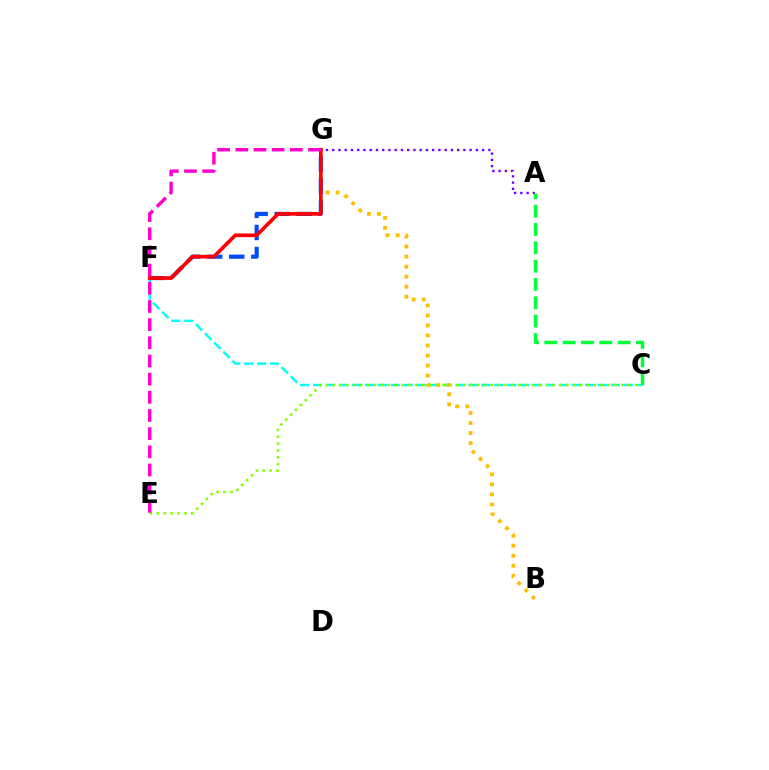{('C', 'F'): [{'color': '#00fff6', 'line_style': 'dashed', 'thickness': 1.76}], ('A', 'G'): [{'color': '#7200ff', 'line_style': 'dotted', 'thickness': 1.7}], ('B', 'G'): [{'color': '#ffbd00', 'line_style': 'dotted', 'thickness': 2.72}], ('A', 'C'): [{'color': '#00ff39', 'line_style': 'dashed', 'thickness': 2.49}], ('C', 'E'): [{'color': '#84ff00', 'line_style': 'dotted', 'thickness': 1.87}], ('F', 'G'): [{'color': '#004bff', 'line_style': 'dashed', 'thickness': 3.0}, {'color': '#ff0000', 'line_style': 'solid', 'thickness': 2.65}], ('E', 'G'): [{'color': '#ff00cf', 'line_style': 'dashed', 'thickness': 2.47}]}